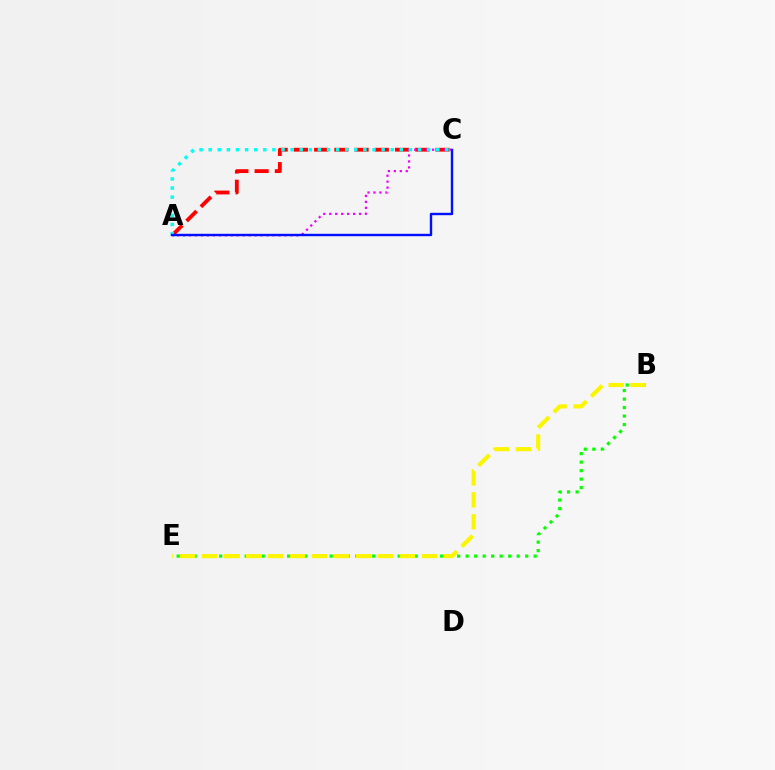{('A', 'C'): [{'color': '#ff0000', 'line_style': 'dashed', 'thickness': 2.75}, {'color': '#ee00ff', 'line_style': 'dotted', 'thickness': 1.62}, {'color': '#00fff6', 'line_style': 'dotted', 'thickness': 2.47}, {'color': '#0010ff', 'line_style': 'solid', 'thickness': 1.73}], ('B', 'E'): [{'color': '#08ff00', 'line_style': 'dotted', 'thickness': 2.31}, {'color': '#fcf500', 'line_style': 'dashed', 'thickness': 2.99}]}